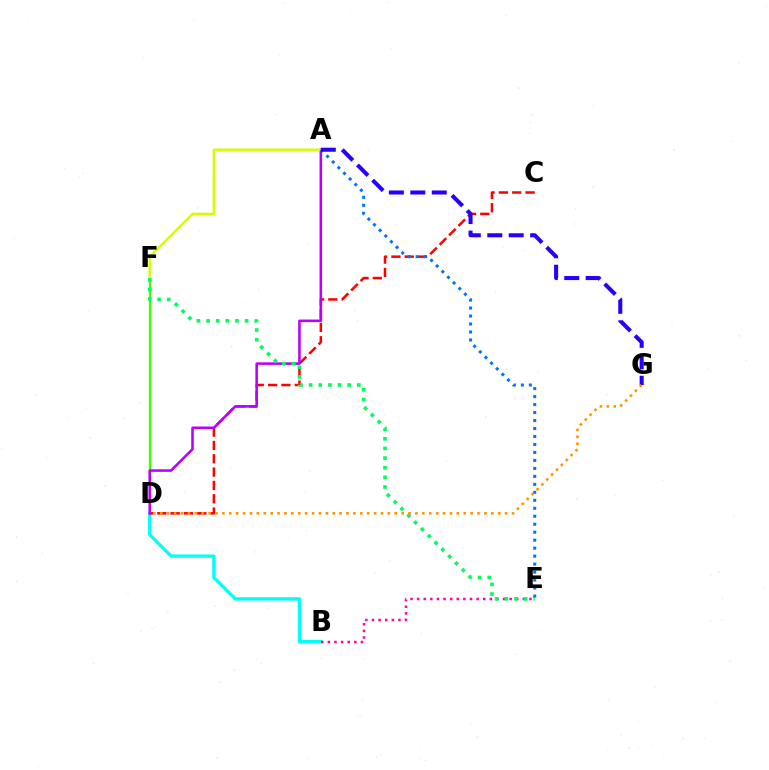{('B', 'D'): [{'color': '#00fff6', 'line_style': 'solid', 'thickness': 2.38}], ('D', 'F'): [{'color': '#3dff00', 'line_style': 'solid', 'thickness': 1.66}], ('C', 'D'): [{'color': '#ff0000', 'line_style': 'dashed', 'thickness': 1.81}], ('A', 'D'): [{'color': '#b900ff', 'line_style': 'solid', 'thickness': 1.85}], ('B', 'E'): [{'color': '#ff00ac', 'line_style': 'dotted', 'thickness': 1.8}], ('A', 'F'): [{'color': '#d1ff00', 'line_style': 'solid', 'thickness': 1.74}], ('E', 'F'): [{'color': '#00ff5c', 'line_style': 'dotted', 'thickness': 2.62}], ('A', 'E'): [{'color': '#0074ff', 'line_style': 'dotted', 'thickness': 2.17}], ('A', 'G'): [{'color': '#2500ff', 'line_style': 'dashed', 'thickness': 2.91}], ('D', 'G'): [{'color': '#ff9400', 'line_style': 'dotted', 'thickness': 1.87}]}